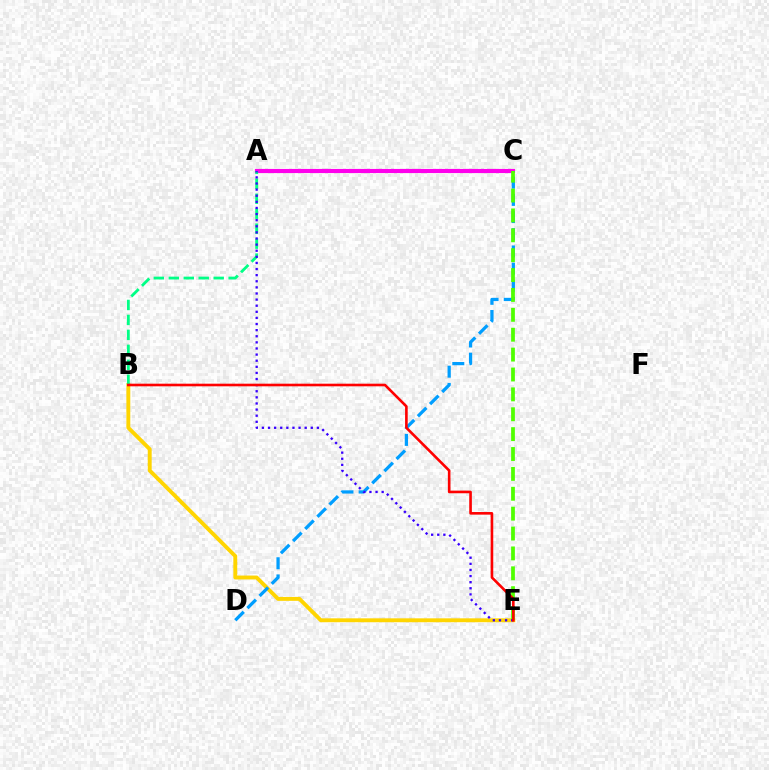{('A', 'C'): [{'color': '#ff00ed', 'line_style': 'solid', 'thickness': 2.98}], ('B', 'E'): [{'color': '#ffd500', 'line_style': 'solid', 'thickness': 2.81}, {'color': '#ff0000', 'line_style': 'solid', 'thickness': 1.88}], ('A', 'B'): [{'color': '#00ff86', 'line_style': 'dashed', 'thickness': 2.03}], ('C', 'D'): [{'color': '#009eff', 'line_style': 'dashed', 'thickness': 2.33}], ('C', 'E'): [{'color': '#4fff00', 'line_style': 'dashed', 'thickness': 2.7}], ('A', 'E'): [{'color': '#3700ff', 'line_style': 'dotted', 'thickness': 1.66}]}